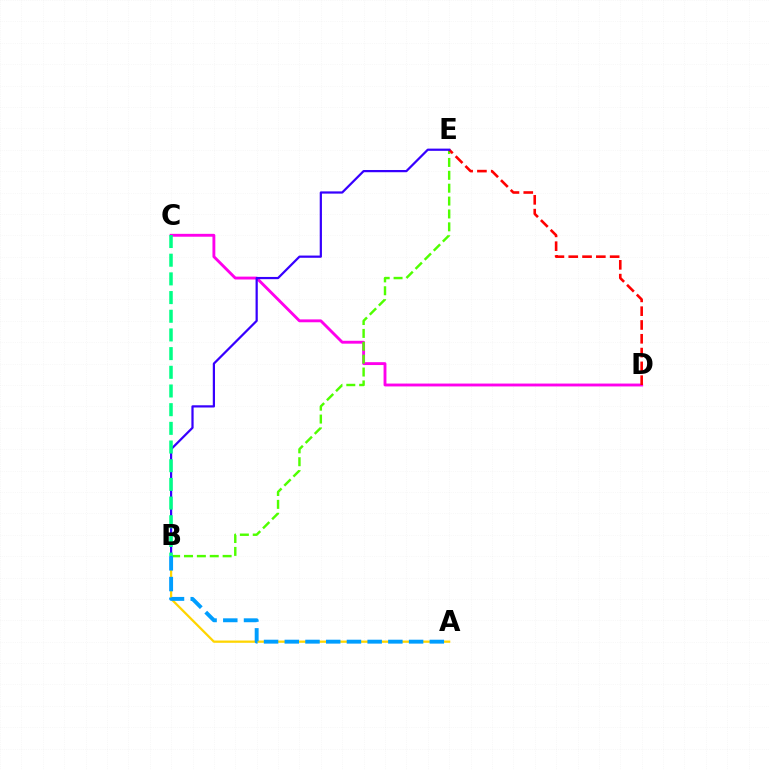{('C', 'D'): [{'color': '#ff00ed', 'line_style': 'solid', 'thickness': 2.07}], ('B', 'E'): [{'color': '#4fff00', 'line_style': 'dashed', 'thickness': 1.75}, {'color': '#3700ff', 'line_style': 'solid', 'thickness': 1.6}], ('A', 'B'): [{'color': '#ffd500', 'line_style': 'solid', 'thickness': 1.63}, {'color': '#009eff', 'line_style': 'dashed', 'thickness': 2.81}], ('D', 'E'): [{'color': '#ff0000', 'line_style': 'dashed', 'thickness': 1.87}], ('B', 'C'): [{'color': '#00ff86', 'line_style': 'dashed', 'thickness': 2.54}]}